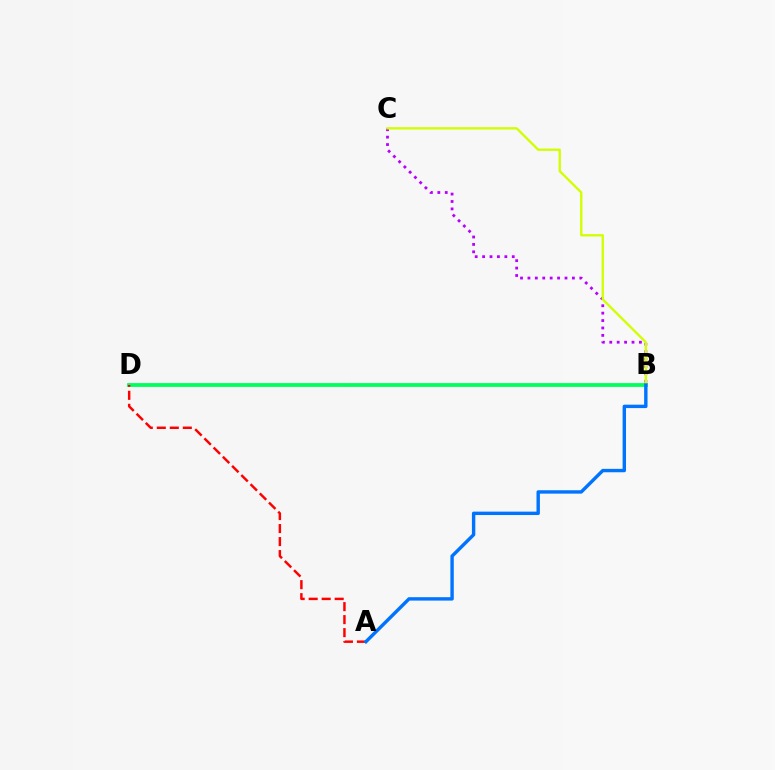{('B', 'C'): [{'color': '#b900ff', 'line_style': 'dotted', 'thickness': 2.01}, {'color': '#d1ff00', 'line_style': 'solid', 'thickness': 1.68}], ('B', 'D'): [{'color': '#00ff5c', 'line_style': 'solid', 'thickness': 2.72}], ('A', 'D'): [{'color': '#ff0000', 'line_style': 'dashed', 'thickness': 1.77}], ('A', 'B'): [{'color': '#0074ff', 'line_style': 'solid', 'thickness': 2.45}]}